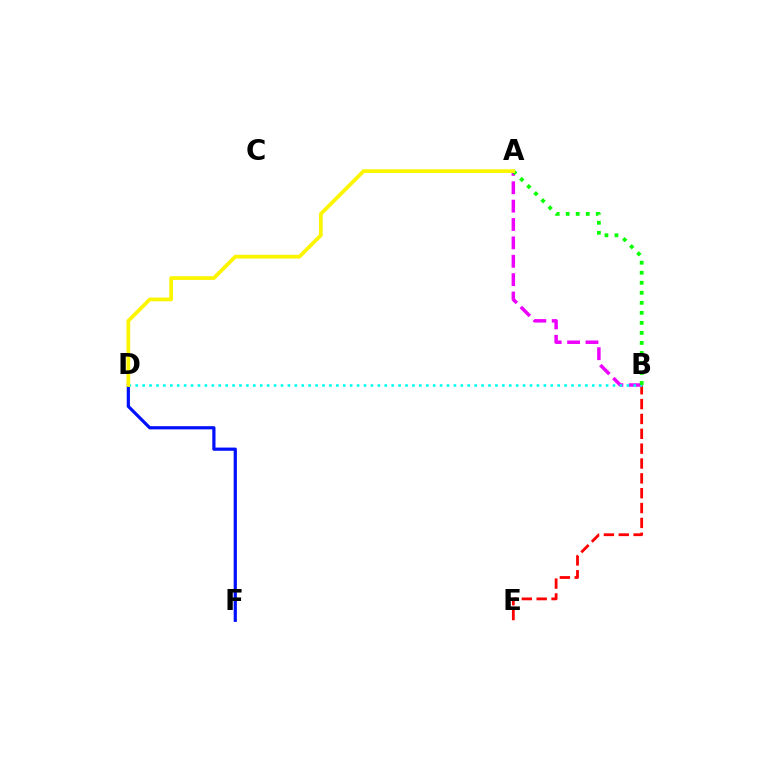{('B', 'E'): [{'color': '#ff0000', 'line_style': 'dashed', 'thickness': 2.02}], ('A', 'B'): [{'color': '#ee00ff', 'line_style': 'dashed', 'thickness': 2.5}, {'color': '#08ff00', 'line_style': 'dotted', 'thickness': 2.72}], ('D', 'F'): [{'color': '#0010ff', 'line_style': 'solid', 'thickness': 2.31}], ('B', 'D'): [{'color': '#00fff6', 'line_style': 'dotted', 'thickness': 1.88}], ('A', 'D'): [{'color': '#fcf500', 'line_style': 'solid', 'thickness': 2.69}]}